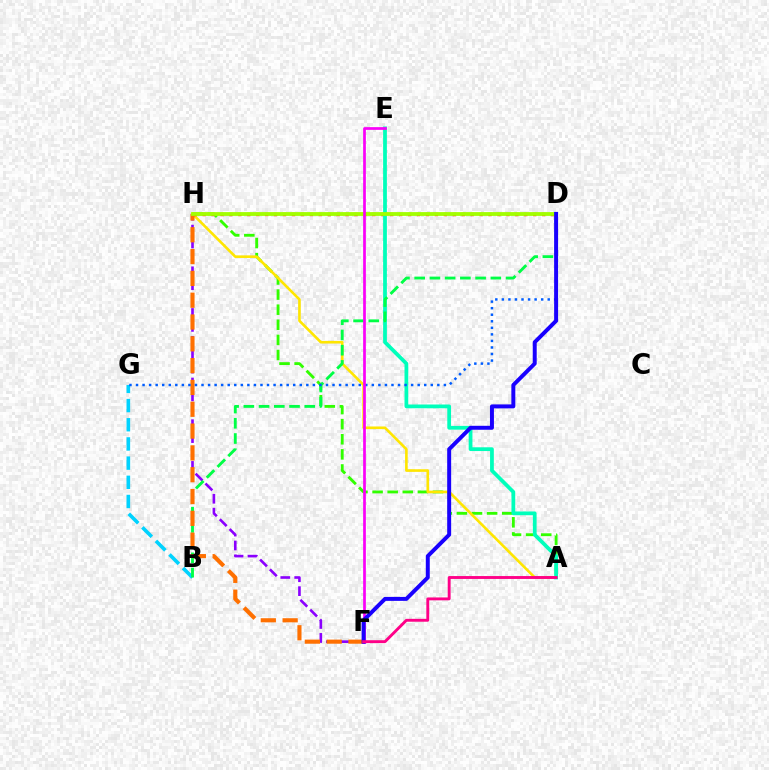{('A', 'H'): [{'color': '#31ff00', 'line_style': 'dashed', 'thickness': 2.05}, {'color': '#ffe600', 'line_style': 'solid', 'thickness': 1.88}], ('B', 'G'): [{'color': '#00d3ff', 'line_style': 'dashed', 'thickness': 2.61}], ('F', 'H'): [{'color': '#8a00ff', 'line_style': 'dashed', 'thickness': 1.89}, {'color': '#ff7000', 'line_style': 'dashed', 'thickness': 2.96}], ('D', 'H'): [{'color': '#ff0000', 'line_style': 'dotted', 'thickness': 2.43}, {'color': '#a2ff00', 'line_style': 'solid', 'thickness': 2.73}], ('A', 'E'): [{'color': '#00ffbb', 'line_style': 'solid', 'thickness': 2.71}], ('B', 'D'): [{'color': '#00ff45', 'line_style': 'dashed', 'thickness': 2.07}], ('D', 'G'): [{'color': '#005dff', 'line_style': 'dotted', 'thickness': 1.78}], ('E', 'F'): [{'color': '#fa00f9', 'line_style': 'solid', 'thickness': 1.96}], ('D', 'F'): [{'color': '#1900ff', 'line_style': 'solid', 'thickness': 2.85}], ('A', 'F'): [{'color': '#ff0088', 'line_style': 'solid', 'thickness': 2.08}]}